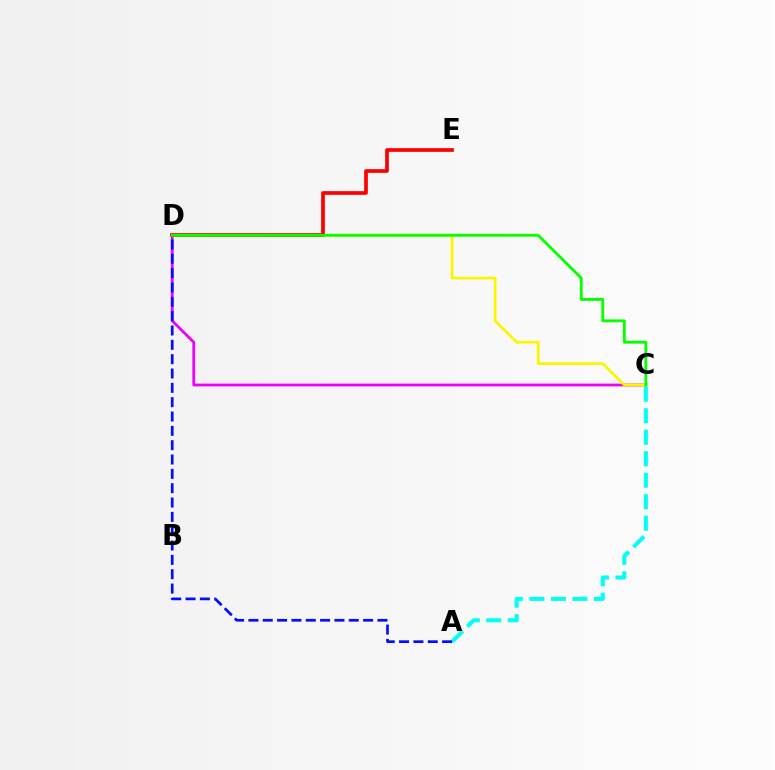{('A', 'C'): [{'color': '#00fff6', 'line_style': 'dashed', 'thickness': 2.92}], ('C', 'D'): [{'color': '#ee00ff', 'line_style': 'solid', 'thickness': 2.01}, {'color': '#fcf500', 'line_style': 'solid', 'thickness': 1.98}, {'color': '#08ff00', 'line_style': 'solid', 'thickness': 2.06}], ('A', 'D'): [{'color': '#0010ff', 'line_style': 'dashed', 'thickness': 1.95}], ('D', 'E'): [{'color': '#ff0000', 'line_style': 'solid', 'thickness': 2.67}]}